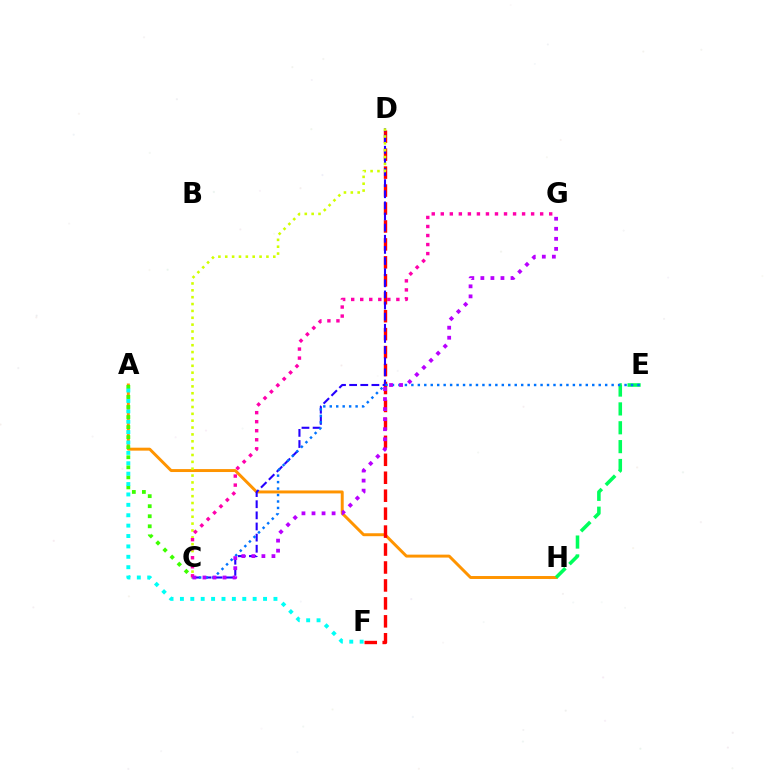{('A', 'H'): [{'color': '#ff9400', 'line_style': 'solid', 'thickness': 2.12}], ('A', 'C'): [{'color': '#3dff00', 'line_style': 'dotted', 'thickness': 2.73}], ('D', 'F'): [{'color': '#ff0000', 'line_style': 'dashed', 'thickness': 2.44}], ('C', 'D'): [{'color': '#2500ff', 'line_style': 'dashed', 'thickness': 1.51}, {'color': '#d1ff00', 'line_style': 'dotted', 'thickness': 1.86}], ('E', 'H'): [{'color': '#00ff5c', 'line_style': 'dashed', 'thickness': 2.56}], ('A', 'F'): [{'color': '#00fff6', 'line_style': 'dotted', 'thickness': 2.82}], ('C', 'E'): [{'color': '#0074ff', 'line_style': 'dotted', 'thickness': 1.76}], ('C', 'G'): [{'color': '#ff00ac', 'line_style': 'dotted', 'thickness': 2.45}, {'color': '#b900ff', 'line_style': 'dotted', 'thickness': 2.73}]}